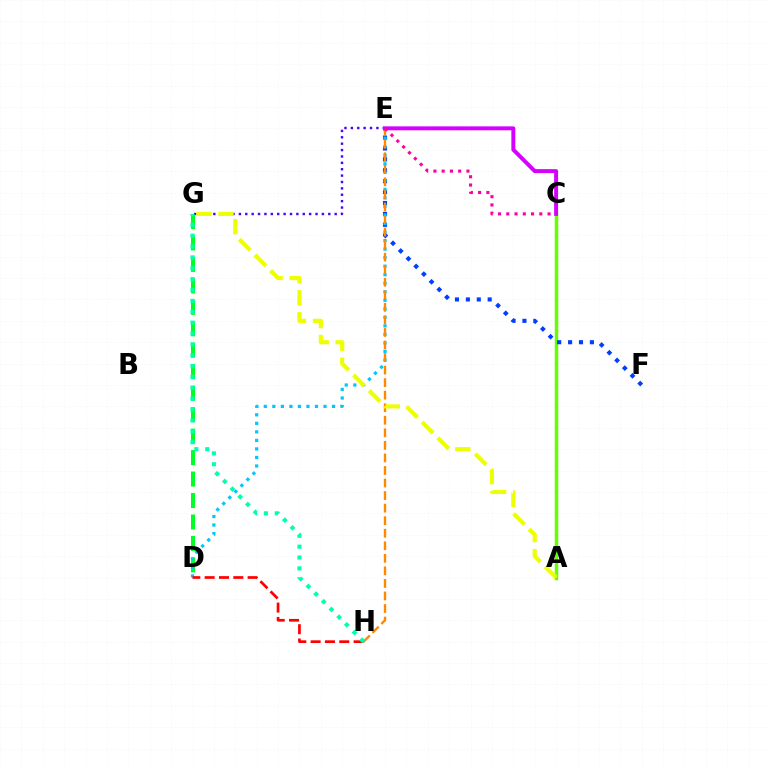{('D', 'G'): [{'color': '#00ff27', 'line_style': 'dashed', 'thickness': 2.92}], ('E', 'G'): [{'color': '#4f00ff', 'line_style': 'dotted', 'thickness': 1.74}], ('A', 'C'): [{'color': '#66ff00', 'line_style': 'solid', 'thickness': 2.51}], ('E', 'F'): [{'color': '#003fff', 'line_style': 'dotted', 'thickness': 2.96}], ('D', 'E'): [{'color': '#00c7ff', 'line_style': 'dotted', 'thickness': 2.32}], ('D', 'H'): [{'color': '#ff0000', 'line_style': 'dashed', 'thickness': 1.95}], ('E', 'H'): [{'color': '#ff8800', 'line_style': 'dashed', 'thickness': 1.7}], ('C', 'E'): [{'color': '#d600ff', 'line_style': 'solid', 'thickness': 2.84}, {'color': '#ff00a0', 'line_style': 'dotted', 'thickness': 2.24}], ('A', 'G'): [{'color': '#eeff00', 'line_style': 'dashed', 'thickness': 3.0}], ('G', 'H'): [{'color': '#00ffaf', 'line_style': 'dotted', 'thickness': 2.95}]}